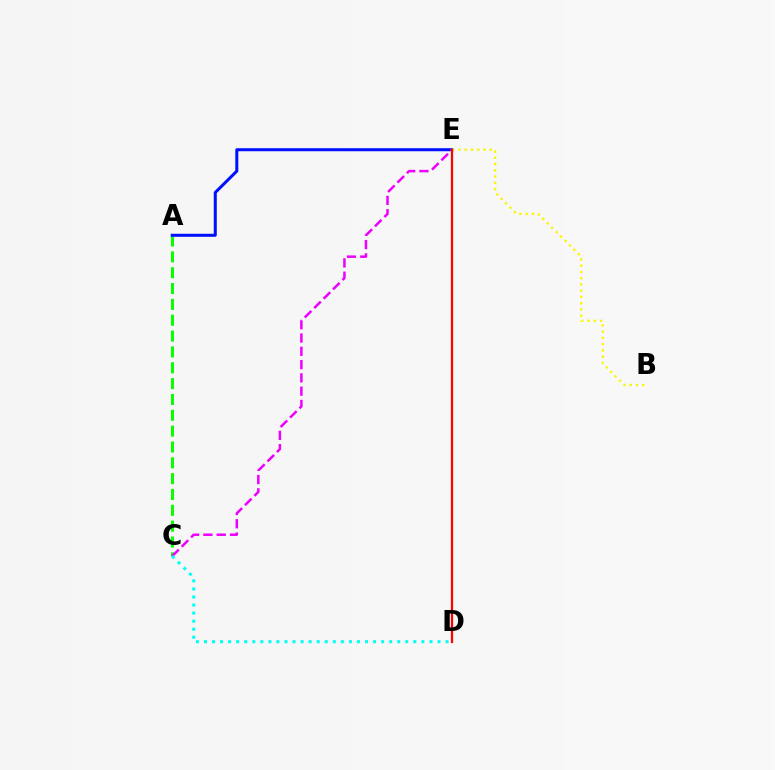{('A', 'C'): [{'color': '#08ff00', 'line_style': 'dashed', 'thickness': 2.15}], ('A', 'E'): [{'color': '#0010ff', 'line_style': 'solid', 'thickness': 2.18}], ('B', 'E'): [{'color': '#fcf500', 'line_style': 'dotted', 'thickness': 1.7}], ('C', 'E'): [{'color': '#ee00ff', 'line_style': 'dashed', 'thickness': 1.81}], ('D', 'E'): [{'color': '#ff0000', 'line_style': 'solid', 'thickness': 1.62}], ('C', 'D'): [{'color': '#00fff6', 'line_style': 'dotted', 'thickness': 2.19}]}